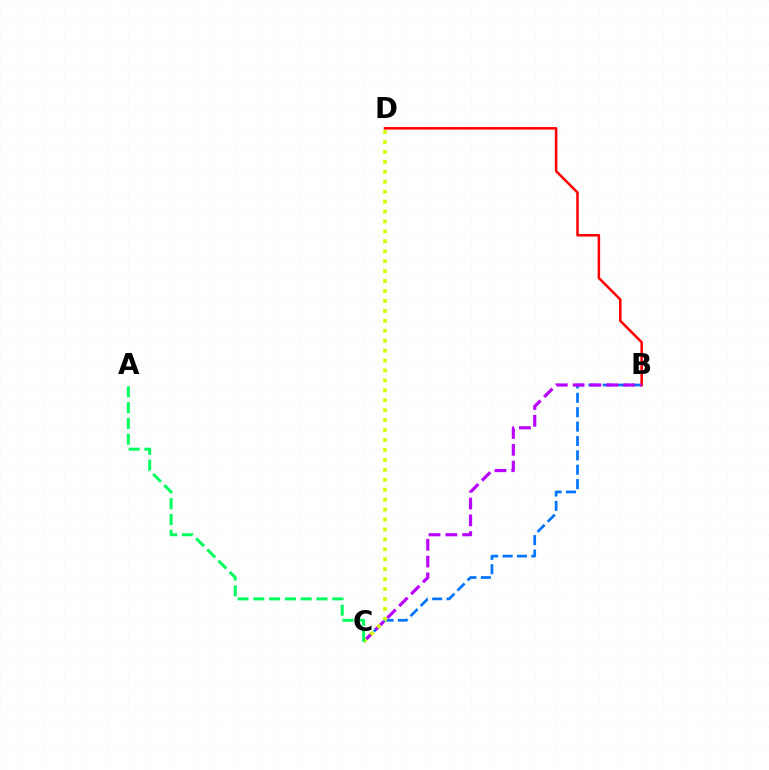{('B', 'C'): [{'color': '#0074ff', 'line_style': 'dashed', 'thickness': 1.95}, {'color': '#b900ff', 'line_style': 'dashed', 'thickness': 2.28}], ('B', 'D'): [{'color': '#ff0000', 'line_style': 'solid', 'thickness': 1.83}], ('C', 'D'): [{'color': '#d1ff00', 'line_style': 'dotted', 'thickness': 2.7}], ('A', 'C'): [{'color': '#00ff5c', 'line_style': 'dashed', 'thickness': 2.14}]}